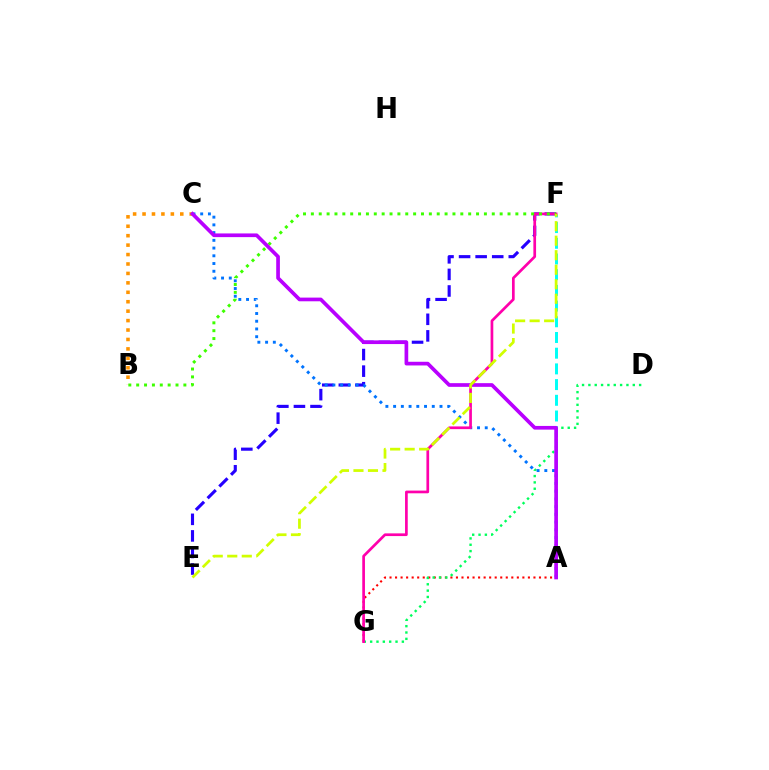{('E', 'F'): [{'color': '#2500ff', 'line_style': 'dashed', 'thickness': 2.25}, {'color': '#d1ff00', 'line_style': 'dashed', 'thickness': 1.97}], ('A', 'F'): [{'color': '#00fff6', 'line_style': 'dashed', 'thickness': 2.13}], ('A', 'G'): [{'color': '#ff0000', 'line_style': 'dotted', 'thickness': 1.5}], ('D', 'G'): [{'color': '#00ff5c', 'line_style': 'dotted', 'thickness': 1.72}], ('B', 'C'): [{'color': '#ff9400', 'line_style': 'dotted', 'thickness': 2.56}], ('A', 'C'): [{'color': '#0074ff', 'line_style': 'dotted', 'thickness': 2.1}, {'color': '#b900ff', 'line_style': 'solid', 'thickness': 2.65}], ('F', 'G'): [{'color': '#ff00ac', 'line_style': 'solid', 'thickness': 1.95}], ('B', 'F'): [{'color': '#3dff00', 'line_style': 'dotted', 'thickness': 2.14}]}